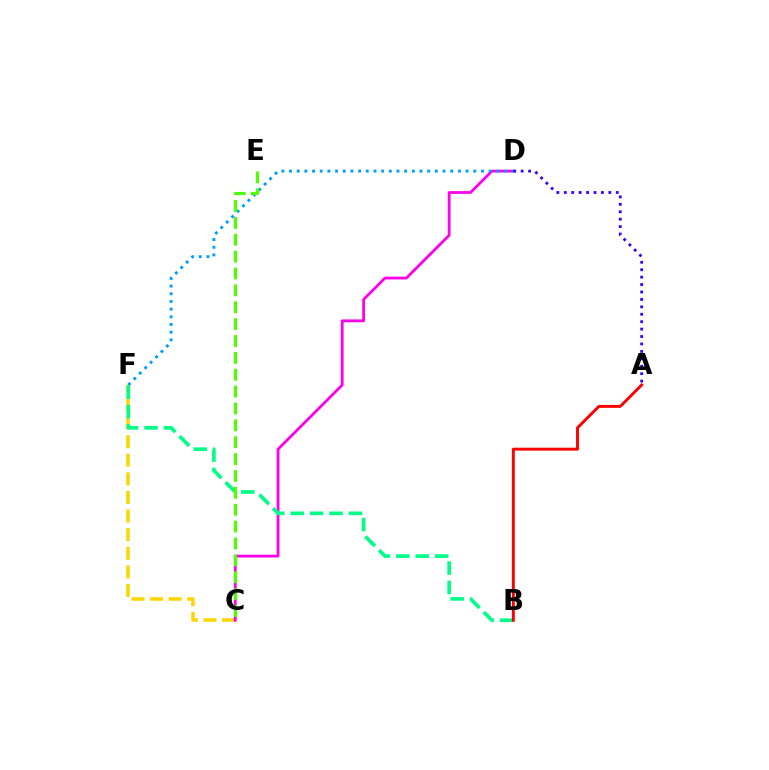{('C', 'F'): [{'color': '#ffd500', 'line_style': 'dashed', 'thickness': 2.53}], ('C', 'D'): [{'color': '#ff00ed', 'line_style': 'solid', 'thickness': 2.01}], ('D', 'F'): [{'color': '#009eff', 'line_style': 'dotted', 'thickness': 2.09}], ('B', 'F'): [{'color': '#00ff86', 'line_style': 'dashed', 'thickness': 2.64}], ('A', 'B'): [{'color': '#ff0000', 'line_style': 'solid', 'thickness': 2.1}], ('A', 'D'): [{'color': '#3700ff', 'line_style': 'dotted', 'thickness': 2.02}], ('C', 'E'): [{'color': '#4fff00', 'line_style': 'dashed', 'thickness': 2.29}]}